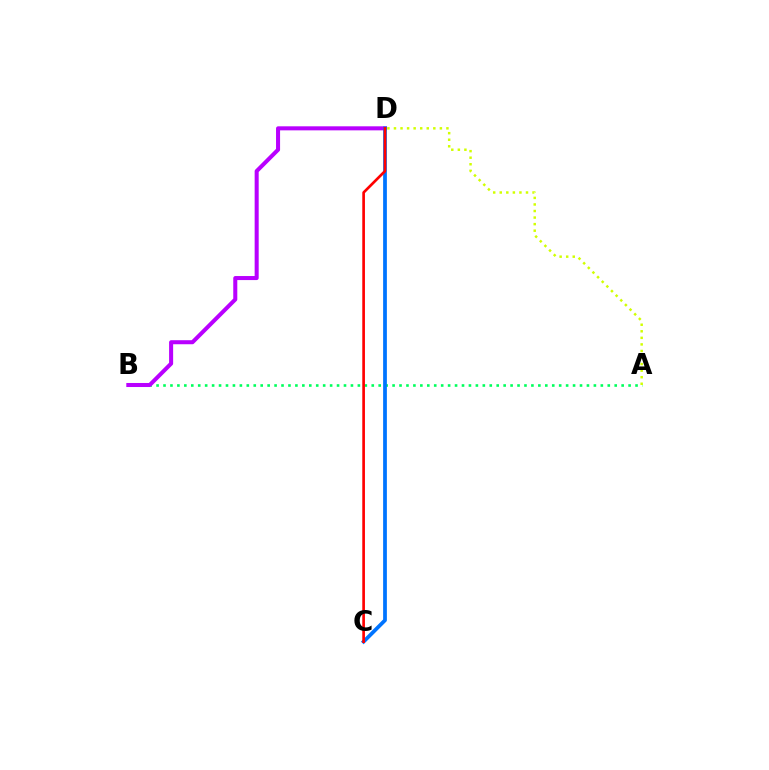{('A', 'B'): [{'color': '#00ff5c', 'line_style': 'dotted', 'thickness': 1.89}], ('A', 'D'): [{'color': '#d1ff00', 'line_style': 'dotted', 'thickness': 1.78}], ('B', 'D'): [{'color': '#b900ff', 'line_style': 'solid', 'thickness': 2.91}], ('C', 'D'): [{'color': '#0074ff', 'line_style': 'solid', 'thickness': 2.7}, {'color': '#ff0000', 'line_style': 'solid', 'thickness': 1.92}]}